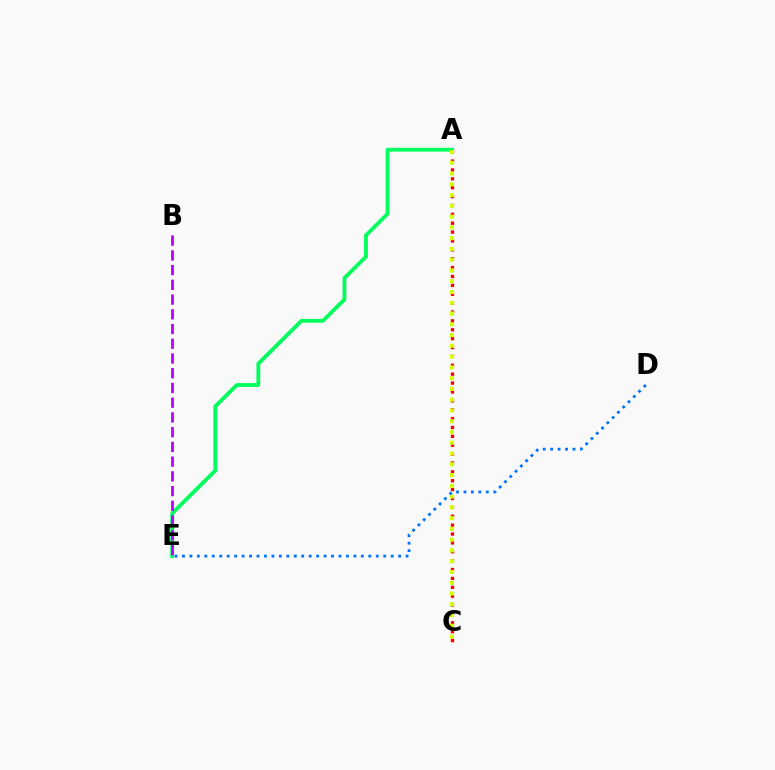{('A', 'C'): [{'color': '#ff0000', 'line_style': 'dotted', 'thickness': 2.41}, {'color': '#d1ff00', 'line_style': 'dotted', 'thickness': 2.93}], ('A', 'E'): [{'color': '#00ff5c', 'line_style': 'solid', 'thickness': 2.74}], ('B', 'E'): [{'color': '#b900ff', 'line_style': 'dashed', 'thickness': 2.0}], ('D', 'E'): [{'color': '#0074ff', 'line_style': 'dotted', 'thickness': 2.03}]}